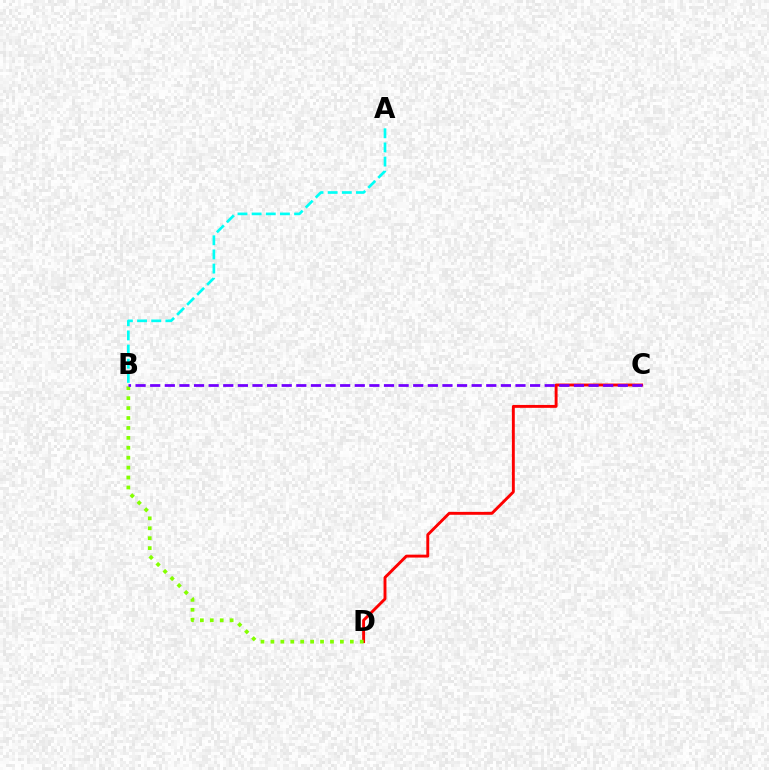{('C', 'D'): [{'color': '#ff0000', 'line_style': 'solid', 'thickness': 2.09}], ('A', 'B'): [{'color': '#00fff6', 'line_style': 'dashed', 'thickness': 1.92}], ('B', 'D'): [{'color': '#84ff00', 'line_style': 'dotted', 'thickness': 2.7}], ('B', 'C'): [{'color': '#7200ff', 'line_style': 'dashed', 'thickness': 1.99}]}